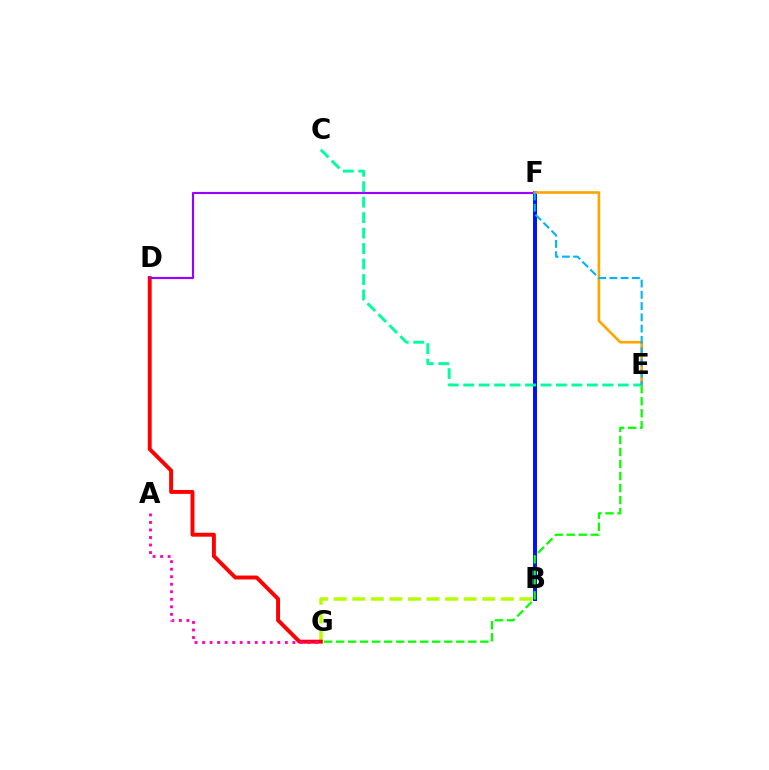{('B', 'G'): [{'color': '#b3ff00', 'line_style': 'dashed', 'thickness': 2.52}], ('B', 'F'): [{'color': '#0010ff', 'line_style': 'solid', 'thickness': 2.85}], ('D', 'G'): [{'color': '#ff0000', 'line_style': 'solid', 'thickness': 2.83}], ('D', 'F'): [{'color': '#9b00ff', 'line_style': 'solid', 'thickness': 1.55}], ('E', 'G'): [{'color': '#08ff00', 'line_style': 'dashed', 'thickness': 1.63}], ('E', 'F'): [{'color': '#ffa500', 'line_style': 'solid', 'thickness': 1.89}, {'color': '#00b5ff', 'line_style': 'dashed', 'thickness': 1.53}], ('A', 'G'): [{'color': '#ff00bd', 'line_style': 'dotted', 'thickness': 2.04}], ('C', 'E'): [{'color': '#00ff9d', 'line_style': 'dashed', 'thickness': 2.1}]}